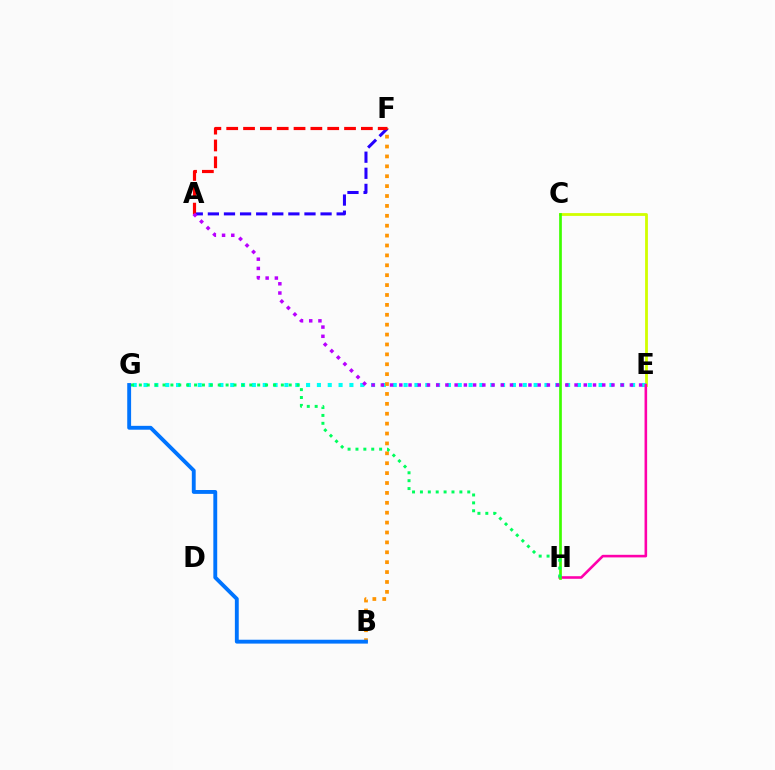{('A', 'F'): [{'color': '#2500ff', 'line_style': 'dashed', 'thickness': 2.19}, {'color': '#ff0000', 'line_style': 'dashed', 'thickness': 2.29}], ('C', 'E'): [{'color': '#d1ff00', 'line_style': 'solid', 'thickness': 2.02}], ('E', 'G'): [{'color': '#00fff6', 'line_style': 'dotted', 'thickness': 2.94}], ('B', 'F'): [{'color': '#ff9400', 'line_style': 'dotted', 'thickness': 2.69}], ('E', 'H'): [{'color': '#ff00ac', 'line_style': 'solid', 'thickness': 1.87}], ('B', 'G'): [{'color': '#0074ff', 'line_style': 'solid', 'thickness': 2.79}], ('C', 'H'): [{'color': '#3dff00', 'line_style': 'solid', 'thickness': 1.94}], ('A', 'E'): [{'color': '#b900ff', 'line_style': 'dotted', 'thickness': 2.51}], ('G', 'H'): [{'color': '#00ff5c', 'line_style': 'dotted', 'thickness': 2.14}]}